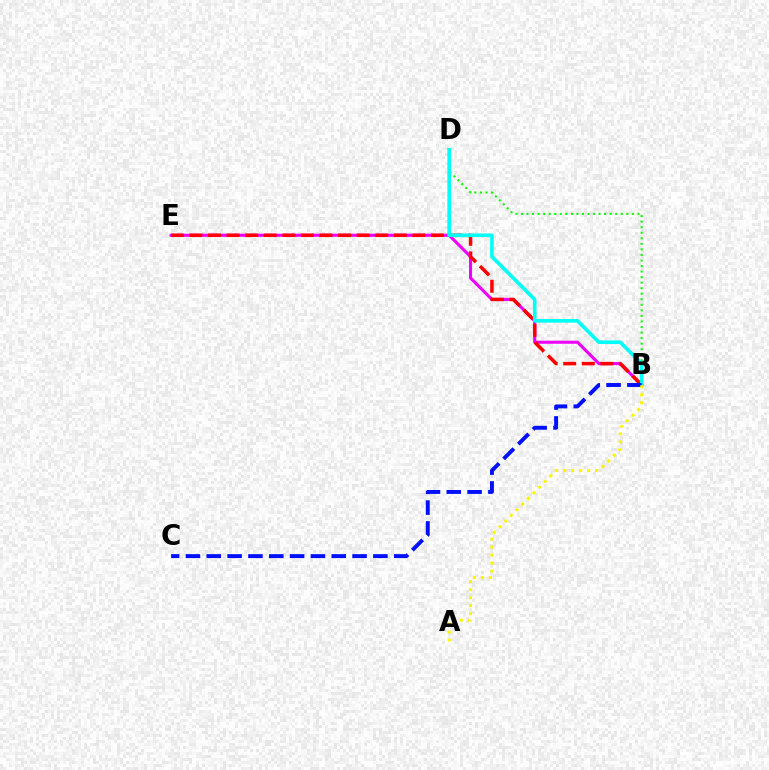{('B', 'E'): [{'color': '#ee00ff', 'line_style': 'solid', 'thickness': 2.22}, {'color': '#ff0000', 'line_style': 'dashed', 'thickness': 2.52}], ('B', 'D'): [{'color': '#08ff00', 'line_style': 'dotted', 'thickness': 1.51}, {'color': '#00fff6', 'line_style': 'solid', 'thickness': 2.61}], ('B', 'C'): [{'color': '#0010ff', 'line_style': 'dashed', 'thickness': 2.83}], ('A', 'B'): [{'color': '#fcf500', 'line_style': 'dotted', 'thickness': 2.17}]}